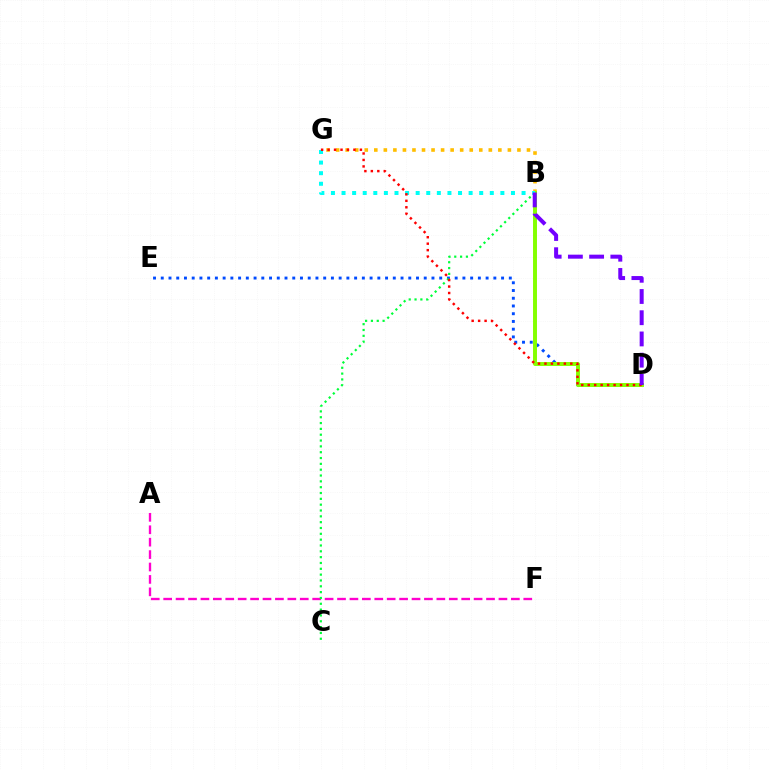{('D', 'E'): [{'color': '#004bff', 'line_style': 'dotted', 'thickness': 2.1}], ('A', 'F'): [{'color': '#ff00cf', 'line_style': 'dashed', 'thickness': 1.69}], ('B', 'C'): [{'color': '#00ff39', 'line_style': 'dotted', 'thickness': 1.58}], ('B', 'G'): [{'color': '#ffbd00', 'line_style': 'dotted', 'thickness': 2.59}, {'color': '#00fff6', 'line_style': 'dotted', 'thickness': 2.88}], ('B', 'D'): [{'color': '#84ff00', 'line_style': 'solid', 'thickness': 2.84}, {'color': '#7200ff', 'line_style': 'dashed', 'thickness': 2.88}], ('D', 'G'): [{'color': '#ff0000', 'line_style': 'dotted', 'thickness': 1.76}]}